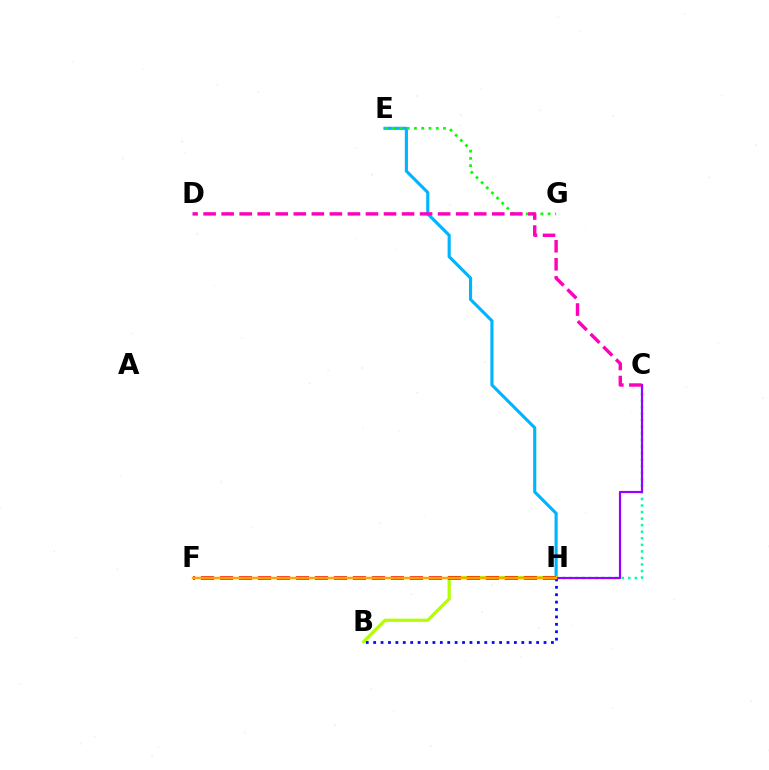{('E', 'H'): [{'color': '#00b5ff', 'line_style': 'solid', 'thickness': 2.26}], ('E', 'G'): [{'color': '#08ff00', 'line_style': 'dotted', 'thickness': 1.97}], ('C', 'H'): [{'color': '#00ff9d', 'line_style': 'dotted', 'thickness': 1.78}, {'color': '#9b00ff', 'line_style': 'solid', 'thickness': 1.57}], ('B', 'H'): [{'color': '#b3ff00', 'line_style': 'solid', 'thickness': 2.32}, {'color': '#0010ff', 'line_style': 'dotted', 'thickness': 2.01}], ('F', 'H'): [{'color': '#ff0000', 'line_style': 'dashed', 'thickness': 2.58}, {'color': '#ffa500', 'line_style': 'solid', 'thickness': 1.74}], ('C', 'D'): [{'color': '#ff00bd', 'line_style': 'dashed', 'thickness': 2.45}]}